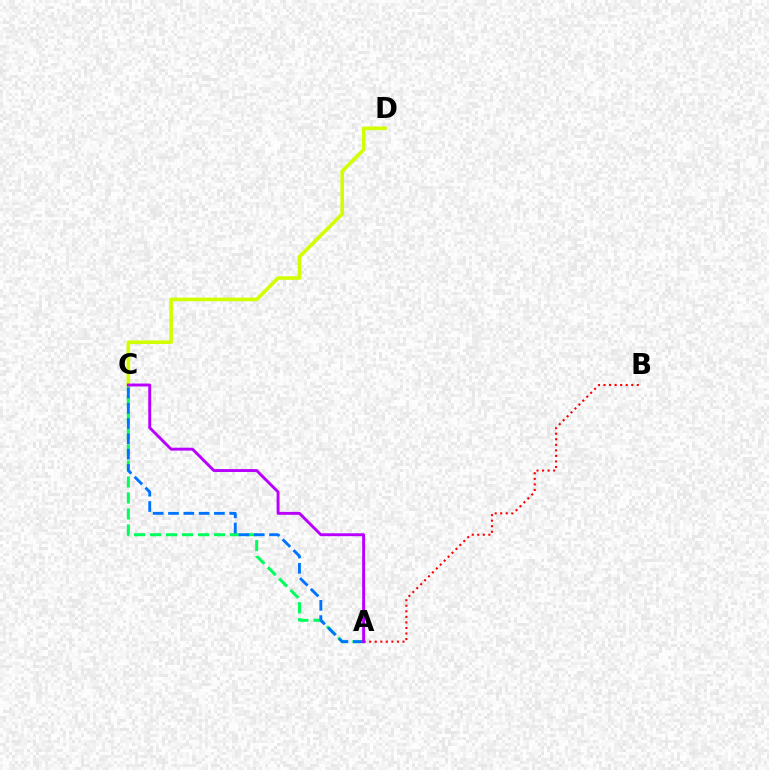{('A', 'C'): [{'color': '#00ff5c', 'line_style': 'dashed', 'thickness': 2.17}, {'color': '#0074ff', 'line_style': 'dashed', 'thickness': 2.08}, {'color': '#b900ff', 'line_style': 'solid', 'thickness': 2.1}], ('A', 'B'): [{'color': '#ff0000', 'line_style': 'dotted', 'thickness': 1.51}], ('C', 'D'): [{'color': '#d1ff00', 'line_style': 'solid', 'thickness': 2.6}]}